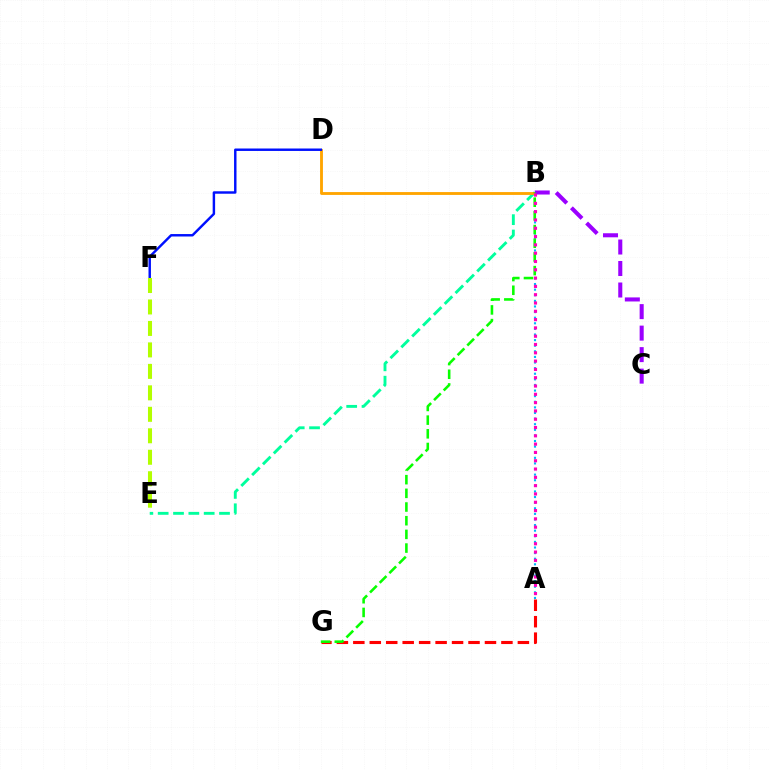{('A', 'B'): [{'color': '#00b5ff', 'line_style': 'dotted', 'thickness': 1.52}, {'color': '#ff00bd', 'line_style': 'dotted', 'thickness': 2.26}], ('B', 'E'): [{'color': '#00ff9d', 'line_style': 'dashed', 'thickness': 2.08}], ('A', 'G'): [{'color': '#ff0000', 'line_style': 'dashed', 'thickness': 2.24}], ('B', 'D'): [{'color': '#ffa500', 'line_style': 'solid', 'thickness': 2.06}], ('D', 'F'): [{'color': '#0010ff', 'line_style': 'solid', 'thickness': 1.76}], ('E', 'F'): [{'color': '#b3ff00', 'line_style': 'dashed', 'thickness': 2.92}], ('B', 'C'): [{'color': '#9b00ff', 'line_style': 'dashed', 'thickness': 2.92}], ('B', 'G'): [{'color': '#08ff00', 'line_style': 'dashed', 'thickness': 1.86}]}